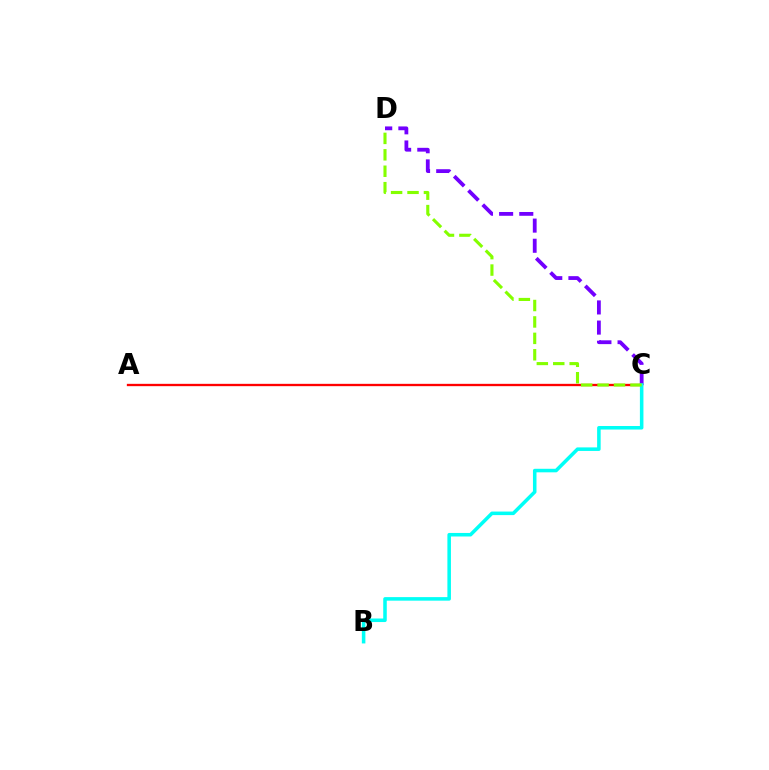{('C', 'D'): [{'color': '#7200ff', 'line_style': 'dashed', 'thickness': 2.74}, {'color': '#84ff00', 'line_style': 'dashed', 'thickness': 2.23}], ('A', 'C'): [{'color': '#ff0000', 'line_style': 'solid', 'thickness': 1.67}], ('B', 'C'): [{'color': '#00fff6', 'line_style': 'solid', 'thickness': 2.55}]}